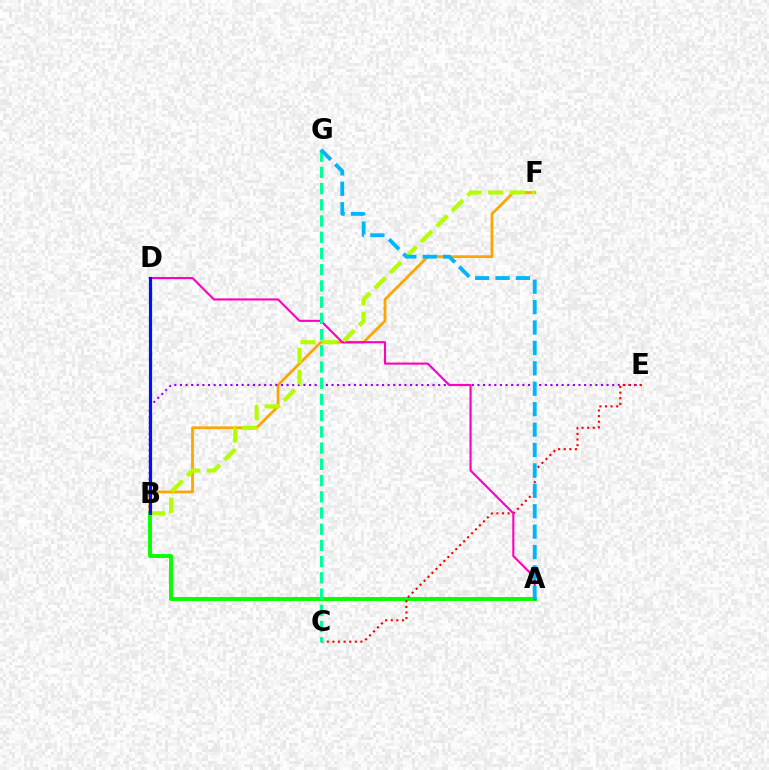{('B', 'F'): [{'color': '#ffa500', 'line_style': 'solid', 'thickness': 1.98}, {'color': '#b3ff00', 'line_style': 'dashed', 'thickness': 2.97}], ('A', 'B'): [{'color': '#08ff00', 'line_style': 'solid', 'thickness': 2.82}], ('B', 'E'): [{'color': '#9b00ff', 'line_style': 'dotted', 'thickness': 1.53}], ('C', 'E'): [{'color': '#ff0000', 'line_style': 'dotted', 'thickness': 1.52}], ('A', 'D'): [{'color': '#ff00bd', 'line_style': 'solid', 'thickness': 1.52}], ('C', 'G'): [{'color': '#00ff9d', 'line_style': 'dashed', 'thickness': 2.2}], ('A', 'G'): [{'color': '#00b5ff', 'line_style': 'dashed', 'thickness': 2.77}], ('B', 'D'): [{'color': '#0010ff', 'line_style': 'solid', 'thickness': 2.29}]}